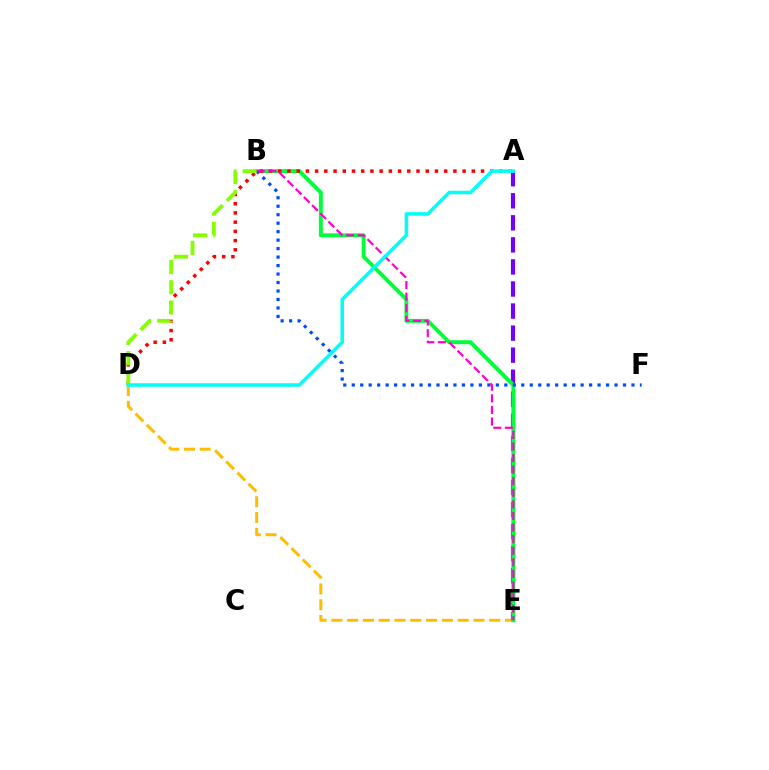{('D', 'E'): [{'color': '#ffbd00', 'line_style': 'dashed', 'thickness': 2.14}], ('A', 'E'): [{'color': '#7200ff', 'line_style': 'dashed', 'thickness': 3.0}], ('B', 'E'): [{'color': '#00ff39', 'line_style': 'solid', 'thickness': 2.83}, {'color': '#ff00cf', 'line_style': 'dashed', 'thickness': 1.57}], ('A', 'D'): [{'color': '#ff0000', 'line_style': 'dotted', 'thickness': 2.5}, {'color': '#00fff6', 'line_style': 'solid', 'thickness': 2.53}], ('B', 'F'): [{'color': '#004bff', 'line_style': 'dotted', 'thickness': 2.3}], ('B', 'D'): [{'color': '#84ff00', 'line_style': 'dashed', 'thickness': 2.75}]}